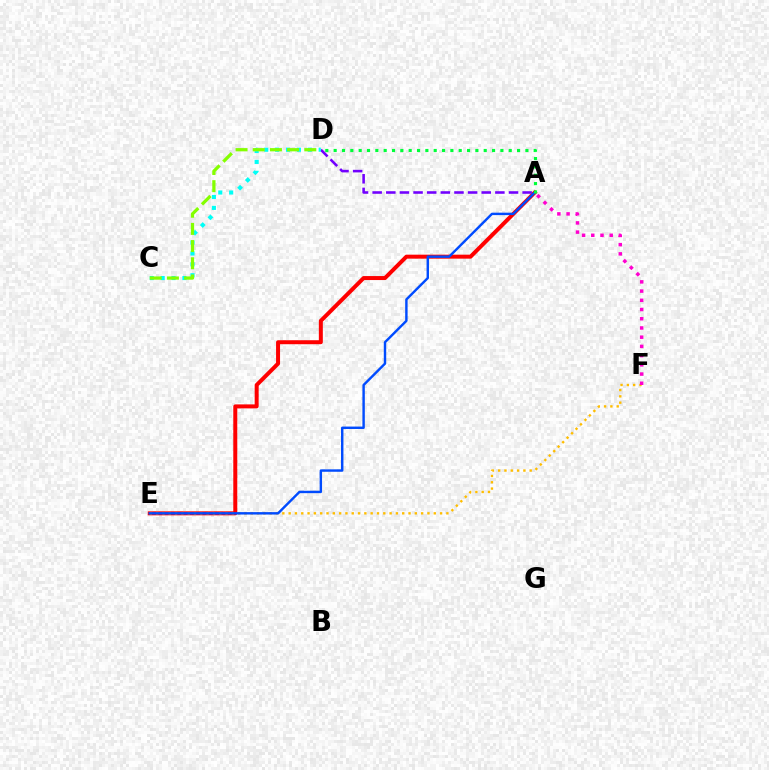{('A', 'E'): [{'color': '#ff0000', 'line_style': 'solid', 'thickness': 2.87}, {'color': '#004bff', 'line_style': 'solid', 'thickness': 1.74}], ('A', 'D'): [{'color': '#7200ff', 'line_style': 'dashed', 'thickness': 1.85}, {'color': '#00ff39', 'line_style': 'dotted', 'thickness': 2.27}], ('E', 'F'): [{'color': '#ffbd00', 'line_style': 'dotted', 'thickness': 1.71}], ('C', 'D'): [{'color': '#00fff6', 'line_style': 'dotted', 'thickness': 2.96}, {'color': '#84ff00', 'line_style': 'dashed', 'thickness': 2.34}], ('A', 'F'): [{'color': '#ff00cf', 'line_style': 'dotted', 'thickness': 2.5}]}